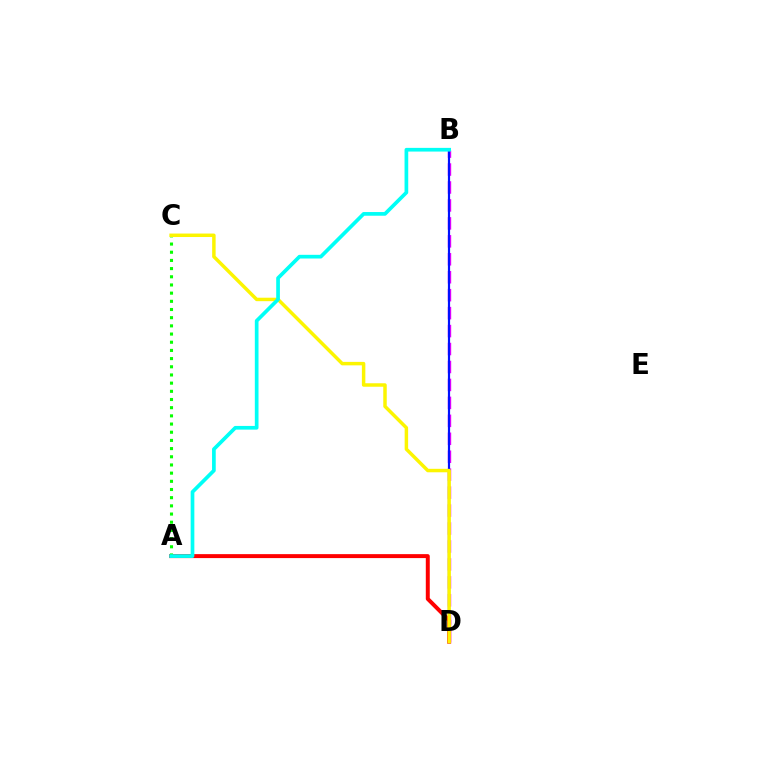{('B', 'D'): [{'color': '#ee00ff', 'line_style': 'dashed', 'thickness': 2.44}, {'color': '#0010ff', 'line_style': 'solid', 'thickness': 1.58}], ('A', 'D'): [{'color': '#ff0000', 'line_style': 'solid', 'thickness': 2.85}], ('A', 'C'): [{'color': '#08ff00', 'line_style': 'dotted', 'thickness': 2.22}], ('C', 'D'): [{'color': '#fcf500', 'line_style': 'solid', 'thickness': 2.49}], ('A', 'B'): [{'color': '#00fff6', 'line_style': 'solid', 'thickness': 2.66}]}